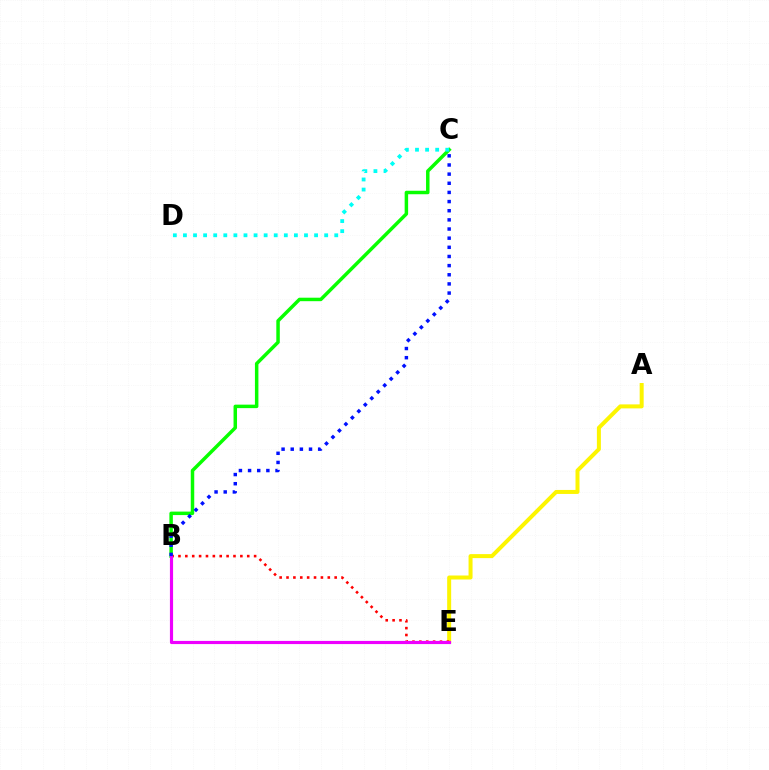{('A', 'E'): [{'color': '#fcf500', 'line_style': 'solid', 'thickness': 2.88}], ('B', 'C'): [{'color': '#08ff00', 'line_style': 'solid', 'thickness': 2.51}, {'color': '#0010ff', 'line_style': 'dotted', 'thickness': 2.49}], ('C', 'D'): [{'color': '#00fff6', 'line_style': 'dotted', 'thickness': 2.74}], ('B', 'E'): [{'color': '#ff0000', 'line_style': 'dotted', 'thickness': 1.87}, {'color': '#ee00ff', 'line_style': 'solid', 'thickness': 2.27}]}